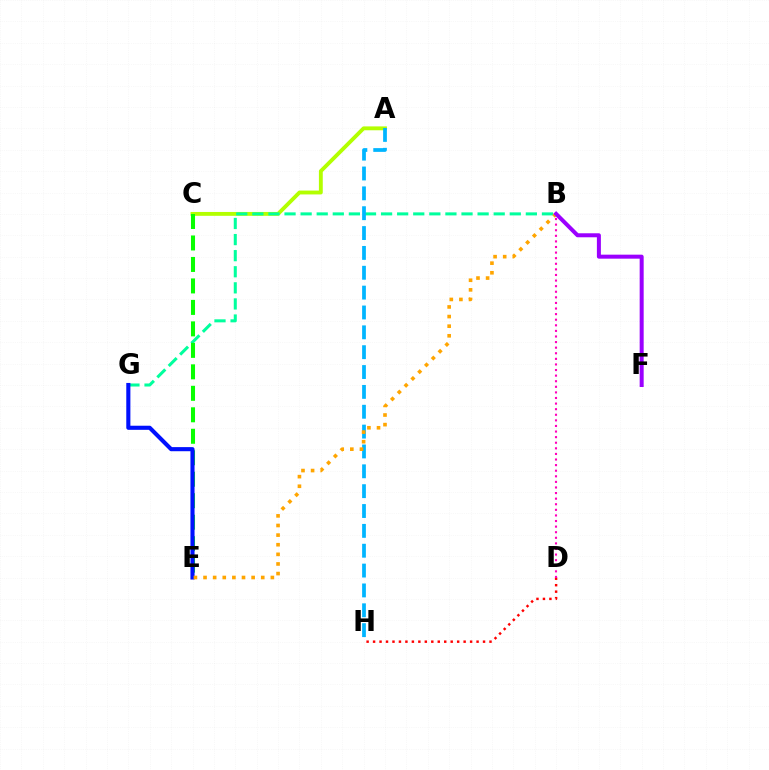{('A', 'C'): [{'color': '#b3ff00', 'line_style': 'solid', 'thickness': 2.78}], ('B', 'G'): [{'color': '#00ff9d', 'line_style': 'dashed', 'thickness': 2.19}], ('C', 'E'): [{'color': '#08ff00', 'line_style': 'dashed', 'thickness': 2.92}], ('D', 'H'): [{'color': '#ff0000', 'line_style': 'dotted', 'thickness': 1.76}], ('A', 'H'): [{'color': '#00b5ff', 'line_style': 'dashed', 'thickness': 2.7}], ('E', 'G'): [{'color': '#0010ff', 'line_style': 'solid', 'thickness': 2.96}], ('B', 'D'): [{'color': '#ff00bd', 'line_style': 'dotted', 'thickness': 1.52}], ('B', 'E'): [{'color': '#ffa500', 'line_style': 'dotted', 'thickness': 2.61}], ('B', 'F'): [{'color': '#9b00ff', 'line_style': 'solid', 'thickness': 2.88}]}